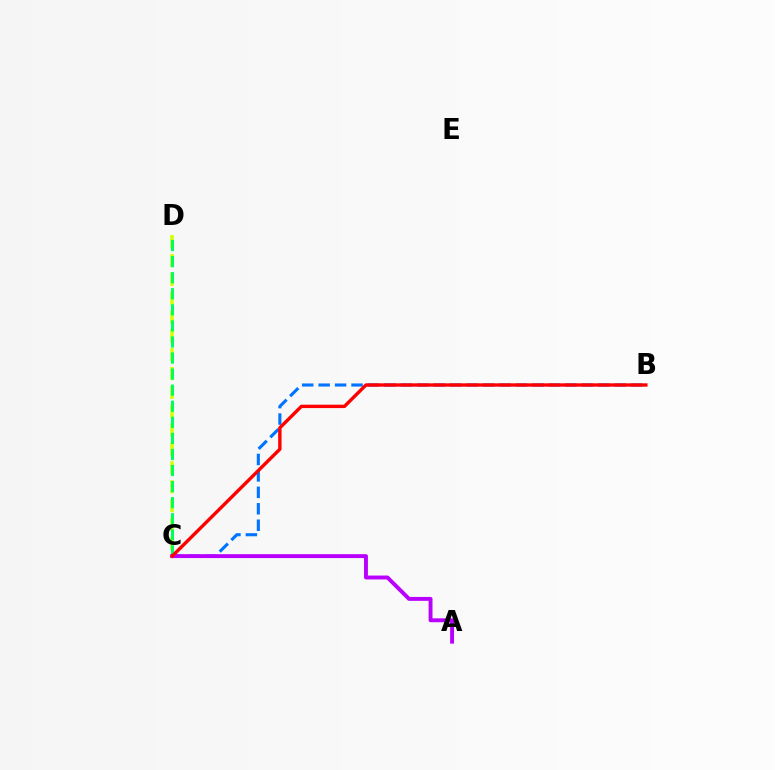{('B', 'C'): [{'color': '#0074ff', 'line_style': 'dashed', 'thickness': 2.23}, {'color': '#ff0000', 'line_style': 'solid', 'thickness': 2.44}], ('C', 'D'): [{'color': '#d1ff00', 'line_style': 'dashed', 'thickness': 2.56}, {'color': '#00ff5c', 'line_style': 'dashed', 'thickness': 2.18}], ('A', 'C'): [{'color': '#b900ff', 'line_style': 'solid', 'thickness': 2.81}]}